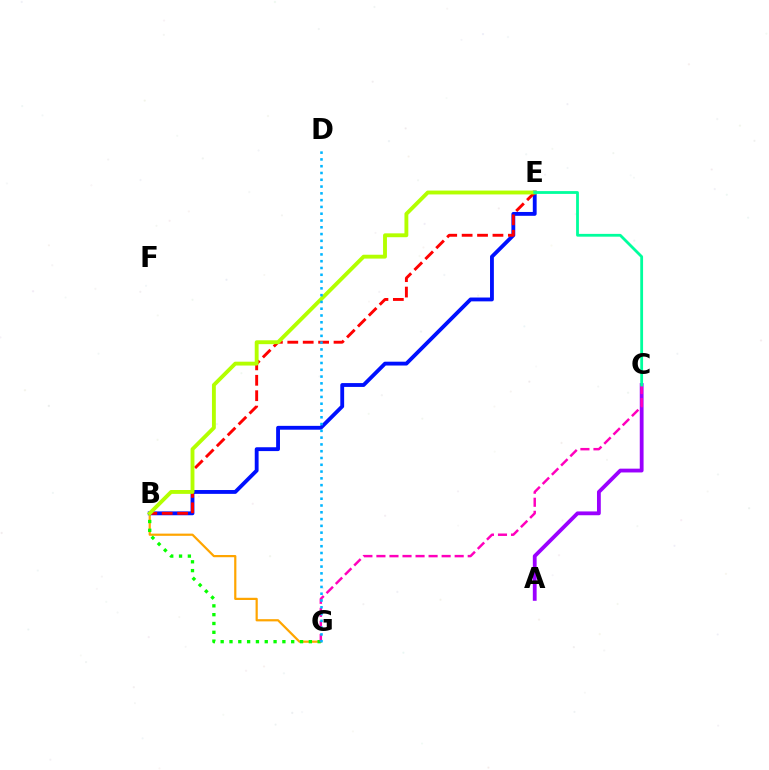{('B', 'G'): [{'color': '#ffa500', 'line_style': 'solid', 'thickness': 1.59}, {'color': '#08ff00', 'line_style': 'dotted', 'thickness': 2.4}], ('B', 'E'): [{'color': '#0010ff', 'line_style': 'solid', 'thickness': 2.76}, {'color': '#ff0000', 'line_style': 'dashed', 'thickness': 2.09}, {'color': '#b3ff00', 'line_style': 'solid', 'thickness': 2.78}], ('A', 'C'): [{'color': '#9b00ff', 'line_style': 'solid', 'thickness': 2.74}], ('C', 'G'): [{'color': '#ff00bd', 'line_style': 'dashed', 'thickness': 1.77}], ('C', 'E'): [{'color': '#00ff9d', 'line_style': 'solid', 'thickness': 2.02}], ('D', 'G'): [{'color': '#00b5ff', 'line_style': 'dotted', 'thickness': 1.84}]}